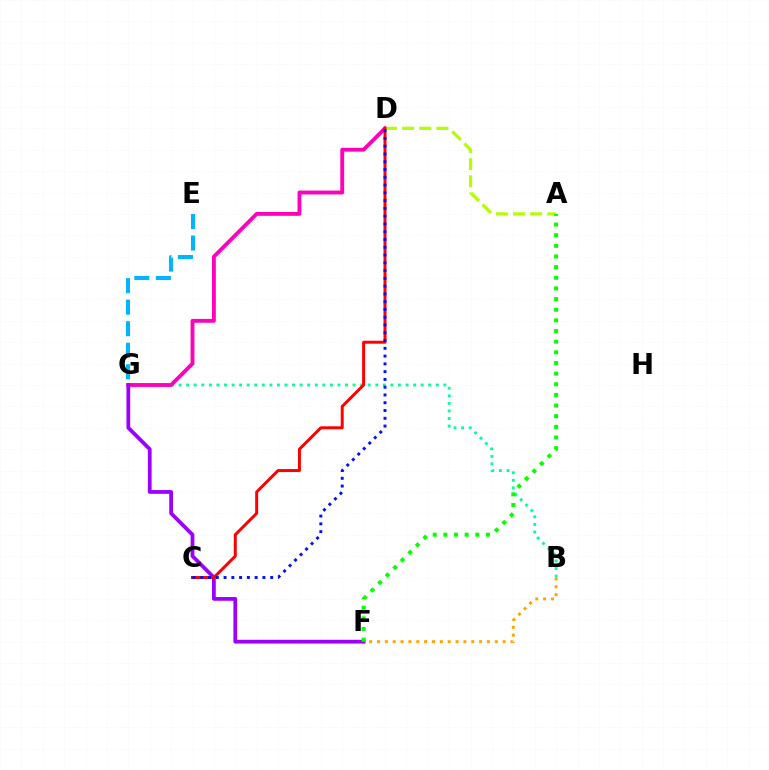{('B', 'G'): [{'color': '#00ff9d', 'line_style': 'dotted', 'thickness': 2.06}], ('D', 'G'): [{'color': '#ff00bd', 'line_style': 'solid', 'thickness': 2.78}], ('B', 'F'): [{'color': '#ffa500', 'line_style': 'dotted', 'thickness': 2.13}], ('F', 'G'): [{'color': '#9b00ff', 'line_style': 'solid', 'thickness': 2.71}], ('A', 'D'): [{'color': '#b3ff00', 'line_style': 'dashed', 'thickness': 2.33}], ('C', 'D'): [{'color': '#ff0000', 'line_style': 'solid', 'thickness': 2.14}, {'color': '#0010ff', 'line_style': 'dotted', 'thickness': 2.11}], ('A', 'F'): [{'color': '#08ff00', 'line_style': 'dotted', 'thickness': 2.89}], ('E', 'G'): [{'color': '#00b5ff', 'line_style': 'dashed', 'thickness': 2.92}]}